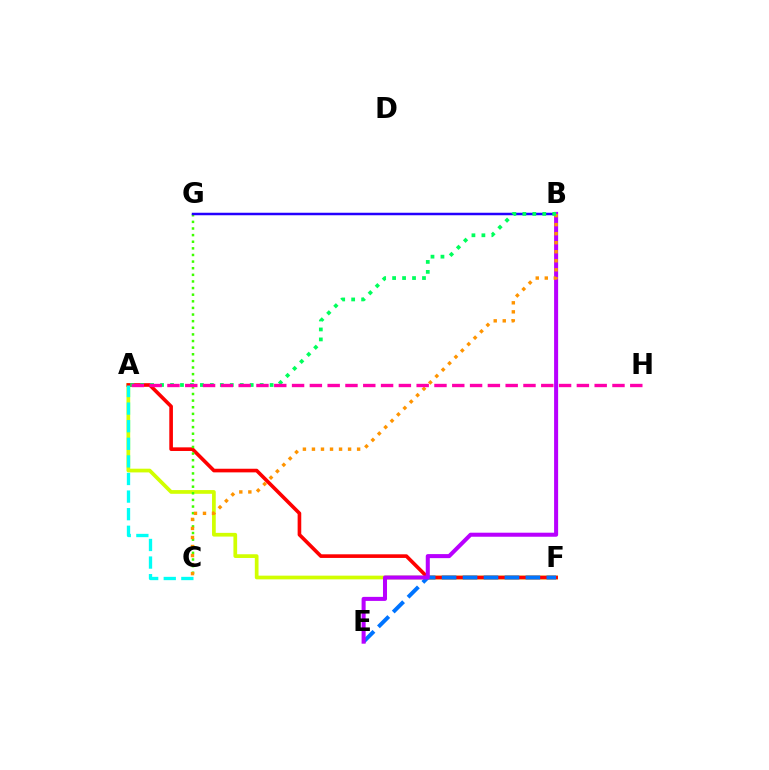{('A', 'F'): [{'color': '#d1ff00', 'line_style': 'solid', 'thickness': 2.67}, {'color': '#ff0000', 'line_style': 'solid', 'thickness': 2.61}], ('C', 'G'): [{'color': '#3dff00', 'line_style': 'dotted', 'thickness': 1.8}], ('B', 'G'): [{'color': '#2500ff', 'line_style': 'solid', 'thickness': 1.8}], ('E', 'F'): [{'color': '#0074ff', 'line_style': 'dashed', 'thickness': 2.85}], ('B', 'E'): [{'color': '#b900ff', 'line_style': 'solid', 'thickness': 2.9}], ('A', 'C'): [{'color': '#00fff6', 'line_style': 'dashed', 'thickness': 2.39}], ('B', 'C'): [{'color': '#ff9400', 'line_style': 'dotted', 'thickness': 2.45}], ('A', 'B'): [{'color': '#00ff5c', 'line_style': 'dotted', 'thickness': 2.71}], ('A', 'H'): [{'color': '#ff00ac', 'line_style': 'dashed', 'thickness': 2.42}]}